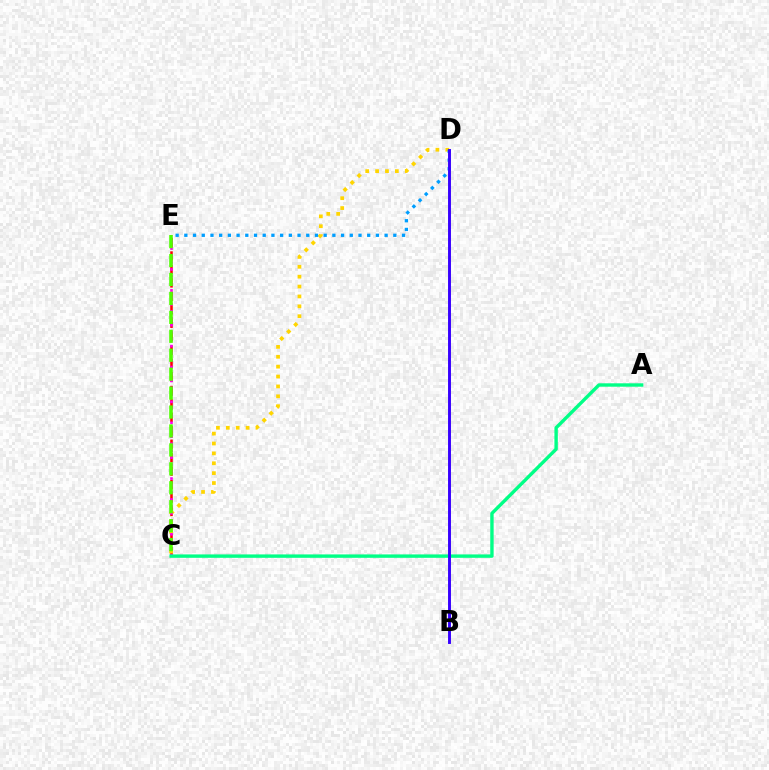{('C', 'E'): [{'color': '#ff0000', 'line_style': 'dashed', 'thickness': 1.83}, {'color': '#ff00ed', 'line_style': 'dotted', 'thickness': 1.89}, {'color': '#4fff00', 'line_style': 'dashed', 'thickness': 2.57}], ('C', 'D'): [{'color': '#ffd500', 'line_style': 'dotted', 'thickness': 2.69}], ('D', 'E'): [{'color': '#009eff', 'line_style': 'dotted', 'thickness': 2.37}], ('A', 'C'): [{'color': '#00ff86', 'line_style': 'solid', 'thickness': 2.44}], ('B', 'D'): [{'color': '#3700ff', 'line_style': 'solid', 'thickness': 2.1}]}